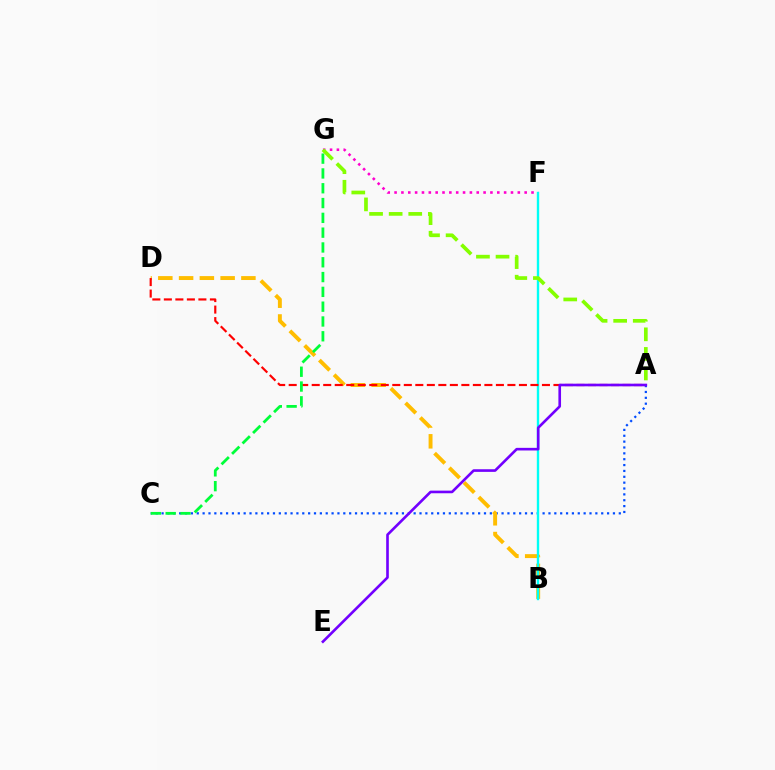{('A', 'C'): [{'color': '#004bff', 'line_style': 'dotted', 'thickness': 1.59}], ('F', 'G'): [{'color': '#ff00cf', 'line_style': 'dotted', 'thickness': 1.86}], ('B', 'D'): [{'color': '#ffbd00', 'line_style': 'dashed', 'thickness': 2.82}], ('B', 'F'): [{'color': '#00fff6', 'line_style': 'solid', 'thickness': 1.71}], ('A', 'D'): [{'color': '#ff0000', 'line_style': 'dashed', 'thickness': 1.56}], ('C', 'G'): [{'color': '#00ff39', 'line_style': 'dashed', 'thickness': 2.01}], ('A', 'G'): [{'color': '#84ff00', 'line_style': 'dashed', 'thickness': 2.66}], ('A', 'E'): [{'color': '#7200ff', 'line_style': 'solid', 'thickness': 1.89}]}